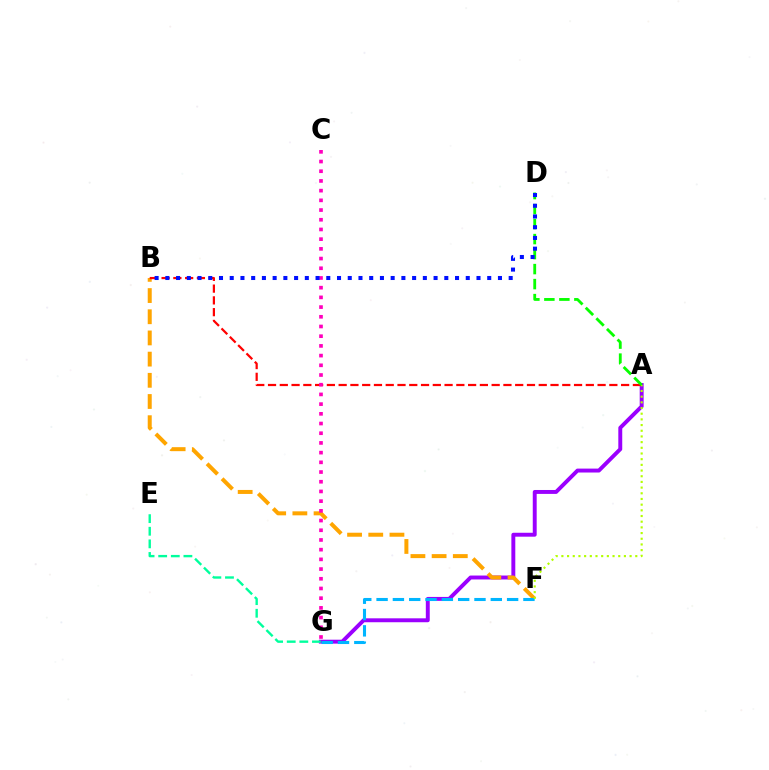{('A', 'G'): [{'color': '#9b00ff', 'line_style': 'solid', 'thickness': 2.82}], ('B', 'F'): [{'color': '#ffa500', 'line_style': 'dashed', 'thickness': 2.88}], ('F', 'G'): [{'color': '#00b5ff', 'line_style': 'dashed', 'thickness': 2.22}], ('E', 'G'): [{'color': '#00ff9d', 'line_style': 'dashed', 'thickness': 1.71}], ('A', 'F'): [{'color': '#b3ff00', 'line_style': 'dotted', 'thickness': 1.54}], ('A', 'B'): [{'color': '#ff0000', 'line_style': 'dashed', 'thickness': 1.6}], ('A', 'D'): [{'color': '#08ff00', 'line_style': 'dashed', 'thickness': 2.04}], ('C', 'G'): [{'color': '#ff00bd', 'line_style': 'dotted', 'thickness': 2.64}], ('B', 'D'): [{'color': '#0010ff', 'line_style': 'dotted', 'thickness': 2.92}]}